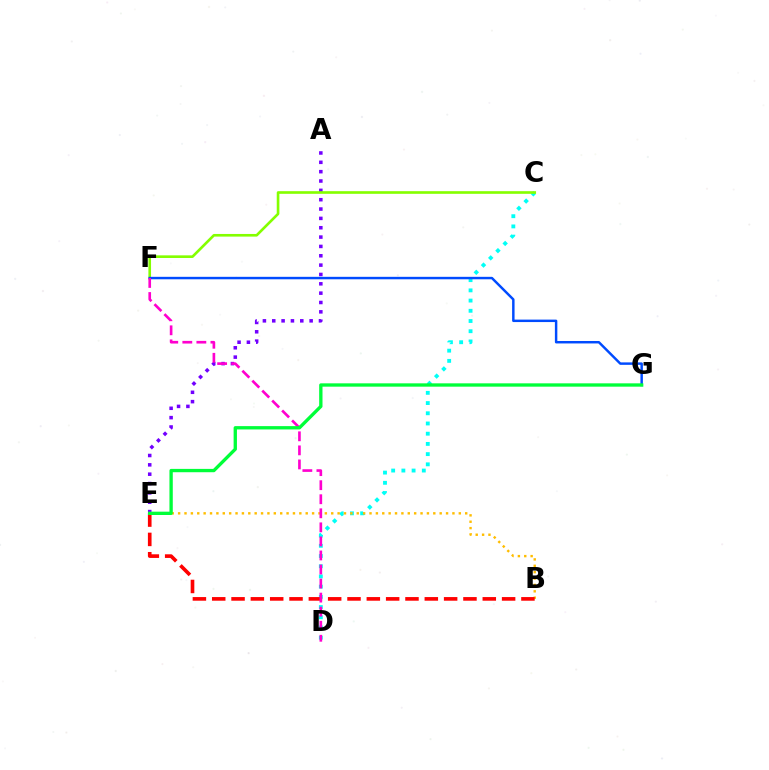{('C', 'D'): [{'color': '#00fff6', 'line_style': 'dotted', 'thickness': 2.77}], ('B', 'E'): [{'color': '#ffbd00', 'line_style': 'dotted', 'thickness': 1.73}, {'color': '#ff0000', 'line_style': 'dashed', 'thickness': 2.63}], ('A', 'E'): [{'color': '#7200ff', 'line_style': 'dotted', 'thickness': 2.54}], ('C', 'F'): [{'color': '#84ff00', 'line_style': 'solid', 'thickness': 1.9}], ('F', 'G'): [{'color': '#004bff', 'line_style': 'solid', 'thickness': 1.77}], ('D', 'F'): [{'color': '#ff00cf', 'line_style': 'dashed', 'thickness': 1.91}], ('E', 'G'): [{'color': '#00ff39', 'line_style': 'solid', 'thickness': 2.4}]}